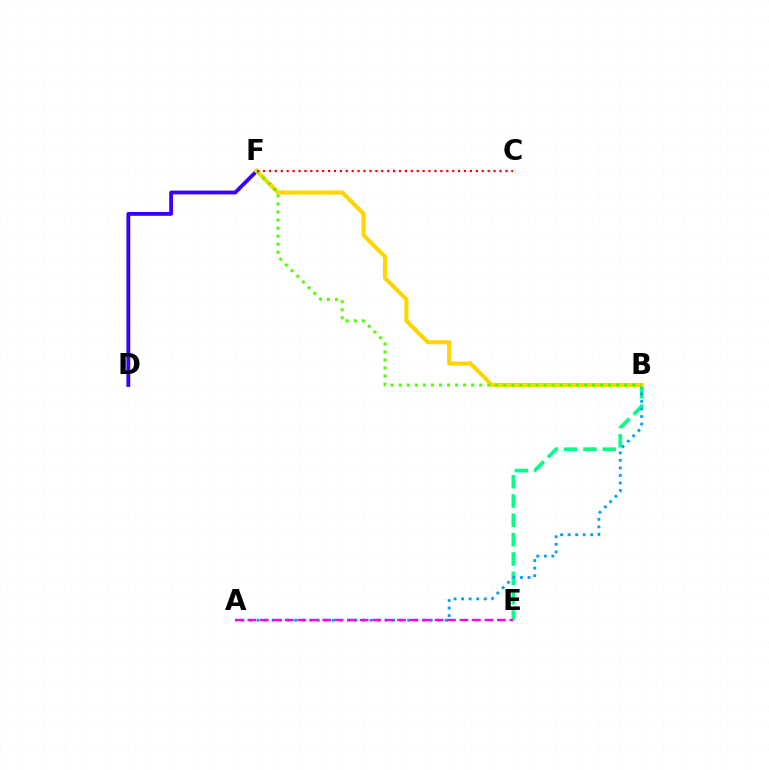{('B', 'E'): [{'color': '#00ff86', 'line_style': 'dashed', 'thickness': 2.63}], ('A', 'B'): [{'color': '#009eff', 'line_style': 'dotted', 'thickness': 2.05}], ('A', 'E'): [{'color': '#ff00ed', 'line_style': 'dashed', 'thickness': 1.7}], ('D', 'F'): [{'color': '#3700ff', 'line_style': 'solid', 'thickness': 2.75}], ('B', 'F'): [{'color': '#ffd500', 'line_style': 'solid', 'thickness': 2.95}, {'color': '#4fff00', 'line_style': 'dotted', 'thickness': 2.19}], ('C', 'F'): [{'color': '#ff0000', 'line_style': 'dotted', 'thickness': 1.61}]}